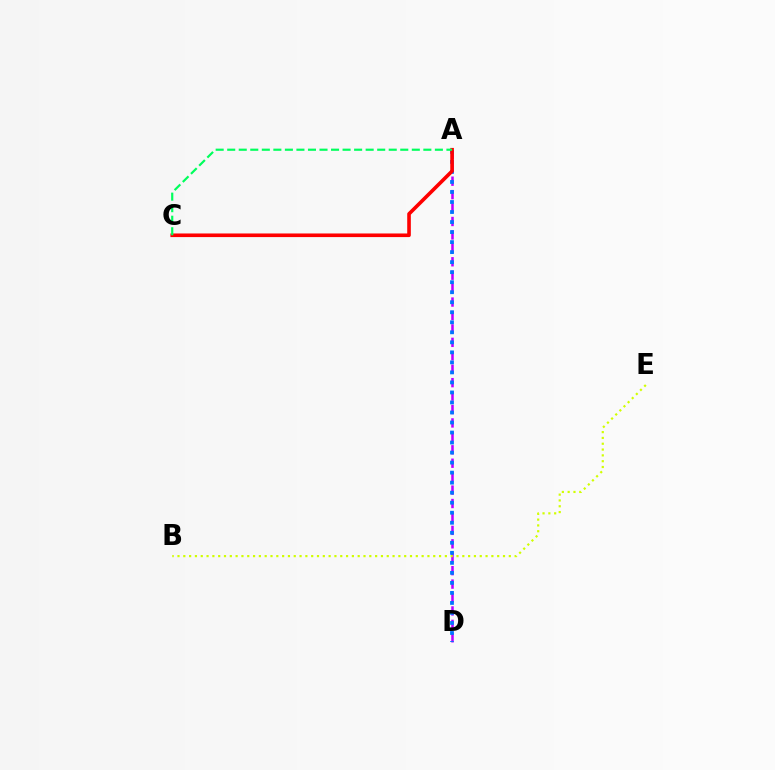{('A', 'D'): [{'color': '#b900ff', 'line_style': 'dashed', 'thickness': 1.82}, {'color': '#0074ff', 'line_style': 'dotted', 'thickness': 2.72}], ('A', 'C'): [{'color': '#ff0000', 'line_style': 'solid', 'thickness': 2.6}, {'color': '#00ff5c', 'line_style': 'dashed', 'thickness': 1.57}], ('B', 'E'): [{'color': '#d1ff00', 'line_style': 'dotted', 'thickness': 1.58}]}